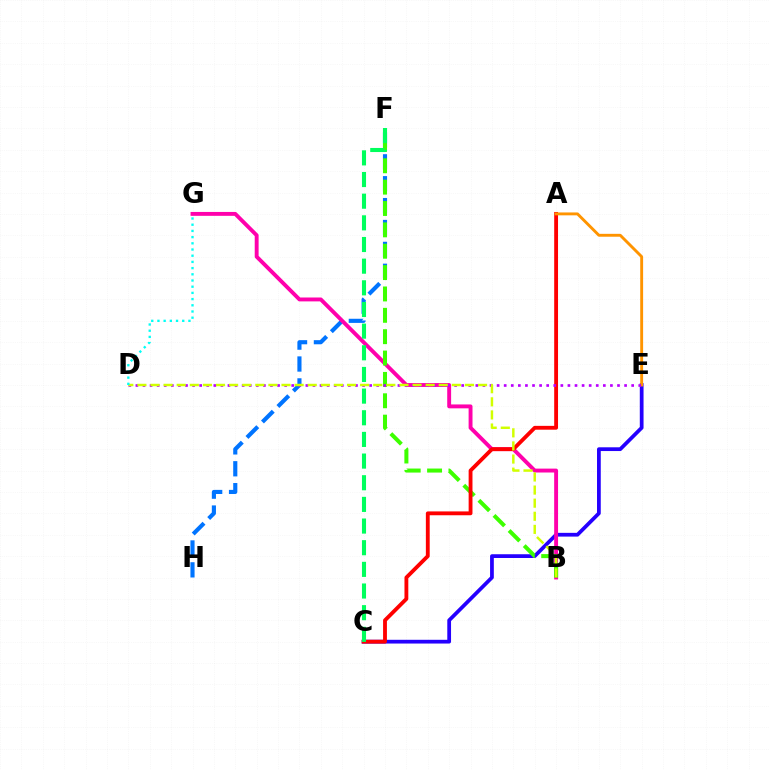{('F', 'H'): [{'color': '#0074ff', 'line_style': 'dashed', 'thickness': 2.97}], ('C', 'E'): [{'color': '#2500ff', 'line_style': 'solid', 'thickness': 2.7}], ('B', 'G'): [{'color': '#ff00ac', 'line_style': 'solid', 'thickness': 2.8}], ('B', 'F'): [{'color': '#3dff00', 'line_style': 'dashed', 'thickness': 2.9}], ('A', 'C'): [{'color': '#ff0000', 'line_style': 'solid', 'thickness': 2.76}], ('A', 'E'): [{'color': '#ff9400', 'line_style': 'solid', 'thickness': 2.08}], ('D', 'E'): [{'color': '#b900ff', 'line_style': 'dotted', 'thickness': 1.92}], ('B', 'D'): [{'color': '#d1ff00', 'line_style': 'dashed', 'thickness': 1.78}], ('D', 'G'): [{'color': '#00fff6', 'line_style': 'dotted', 'thickness': 1.68}], ('C', 'F'): [{'color': '#00ff5c', 'line_style': 'dashed', 'thickness': 2.94}]}